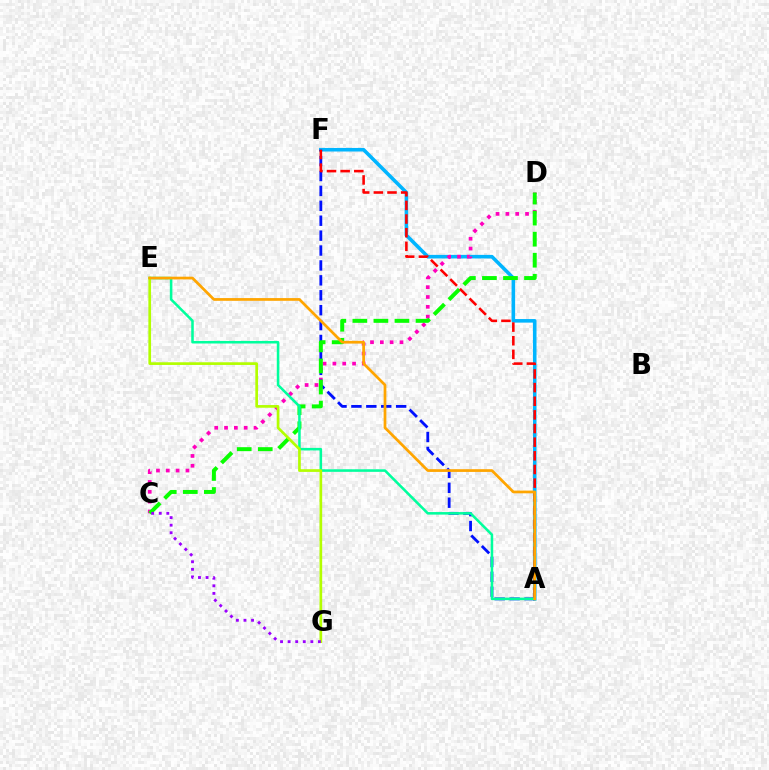{('A', 'F'): [{'color': '#00b5ff', 'line_style': 'solid', 'thickness': 2.57}, {'color': '#0010ff', 'line_style': 'dashed', 'thickness': 2.03}, {'color': '#ff0000', 'line_style': 'dashed', 'thickness': 1.85}], ('C', 'D'): [{'color': '#ff00bd', 'line_style': 'dotted', 'thickness': 2.67}, {'color': '#08ff00', 'line_style': 'dashed', 'thickness': 2.86}], ('A', 'E'): [{'color': '#00ff9d', 'line_style': 'solid', 'thickness': 1.84}, {'color': '#ffa500', 'line_style': 'solid', 'thickness': 1.96}], ('E', 'G'): [{'color': '#b3ff00', 'line_style': 'solid', 'thickness': 1.94}], ('C', 'G'): [{'color': '#9b00ff', 'line_style': 'dotted', 'thickness': 2.06}]}